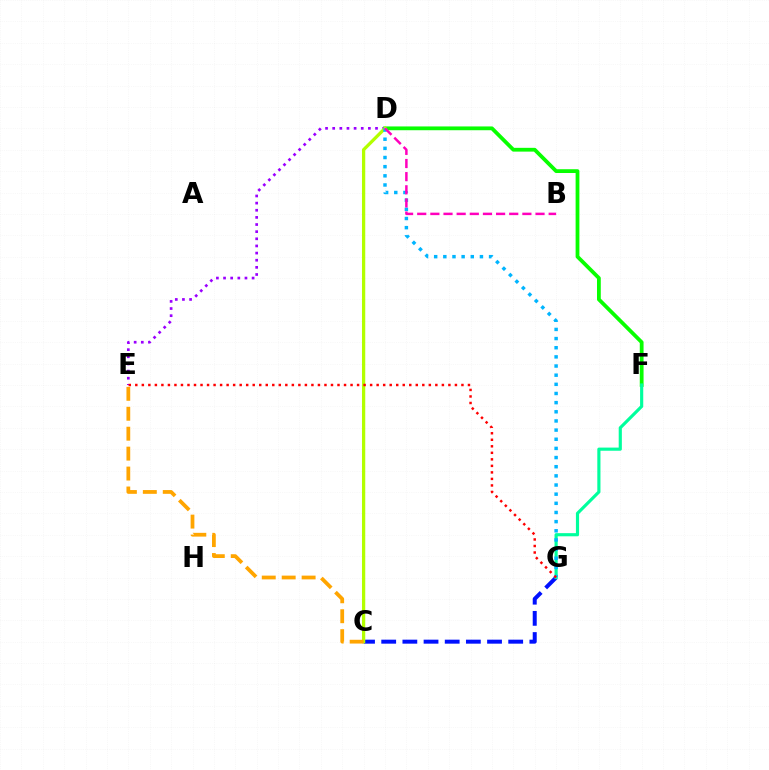{('D', 'F'): [{'color': '#08ff00', 'line_style': 'solid', 'thickness': 2.72}], ('D', 'E'): [{'color': '#9b00ff', 'line_style': 'dotted', 'thickness': 1.94}], ('C', 'G'): [{'color': '#0010ff', 'line_style': 'dashed', 'thickness': 2.88}], ('C', 'D'): [{'color': '#b3ff00', 'line_style': 'solid', 'thickness': 2.35}], ('F', 'G'): [{'color': '#00ff9d', 'line_style': 'solid', 'thickness': 2.27}], ('C', 'E'): [{'color': '#ffa500', 'line_style': 'dashed', 'thickness': 2.71}], ('D', 'G'): [{'color': '#00b5ff', 'line_style': 'dotted', 'thickness': 2.49}], ('B', 'D'): [{'color': '#ff00bd', 'line_style': 'dashed', 'thickness': 1.79}], ('E', 'G'): [{'color': '#ff0000', 'line_style': 'dotted', 'thickness': 1.77}]}